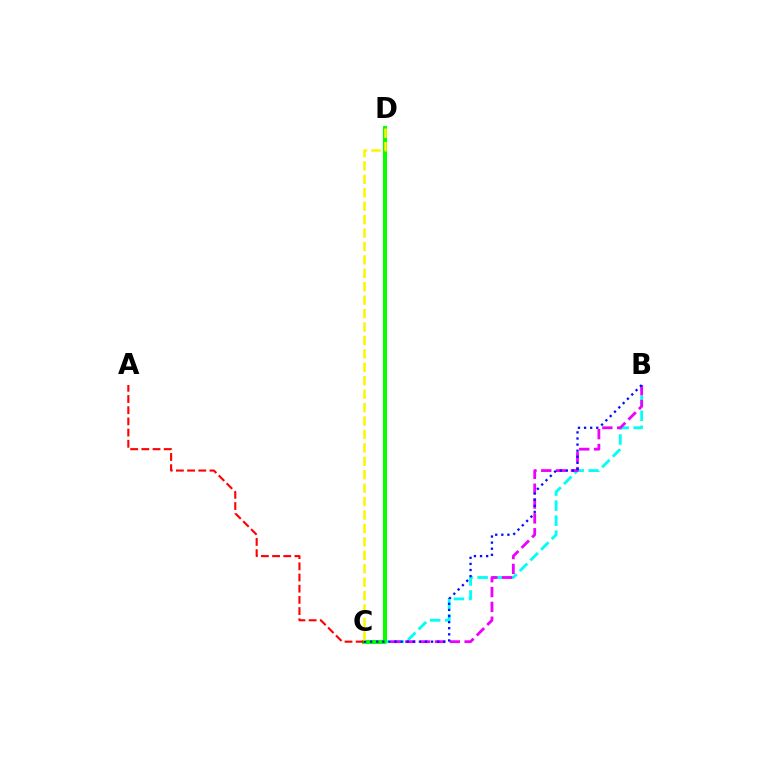{('B', 'C'): [{'color': '#00fff6', 'line_style': 'dashed', 'thickness': 2.04}, {'color': '#ee00ff', 'line_style': 'dashed', 'thickness': 2.02}, {'color': '#0010ff', 'line_style': 'dotted', 'thickness': 1.66}], ('C', 'D'): [{'color': '#08ff00', 'line_style': 'solid', 'thickness': 2.93}, {'color': '#fcf500', 'line_style': 'dashed', 'thickness': 1.82}], ('A', 'C'): [{'color': '#ff0000', 'line_style': 'dashed', 'thickness': 1.52}]}